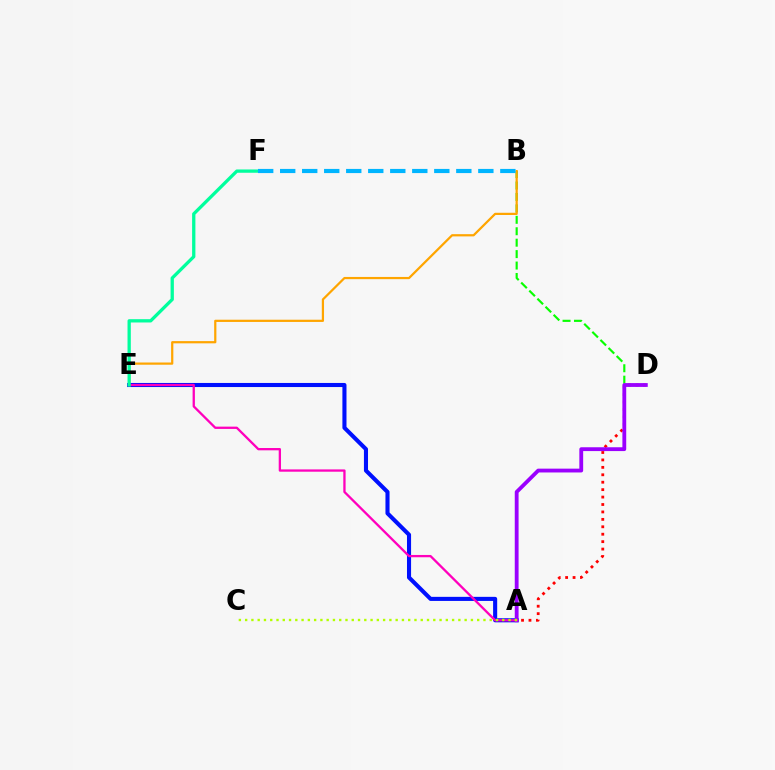{('B', 'D'): [{'color': '#08ff00', 'line_style': 'dashed', 'thickness': 1.55}], ('B', 'E'): [{'color': '#ffa500', 'line_style': 'solid', 'thickness': 1.6}], ('A', 'D'): [{'color': '#ff0000', 'line_style': 'dotted', 'thickness': 2.02}, {'color': '#9b00ff', 'line_style': 'solid', 'thickness': 2.75}], ('A', 'E'): [{'color': '#0010ff', 'line_style': 'solid', 'thickness': 2.94}, {'color': '#ff00bd', 'line_style': 'solid', 'thickness': 1.65}], ('E', 'F'): [{'color': '#00ff9d', 'line_style': 'solid', 'thickness': 2.37}], ('B', 'F'): [{'color': '#00b5ff', 'line_style': 'dashed', 'thickness': 2.99}], ('A', 'C'): [{'color': '#b3ff00', 'line_style': 'dotted', 'thickness': 1.7}]}